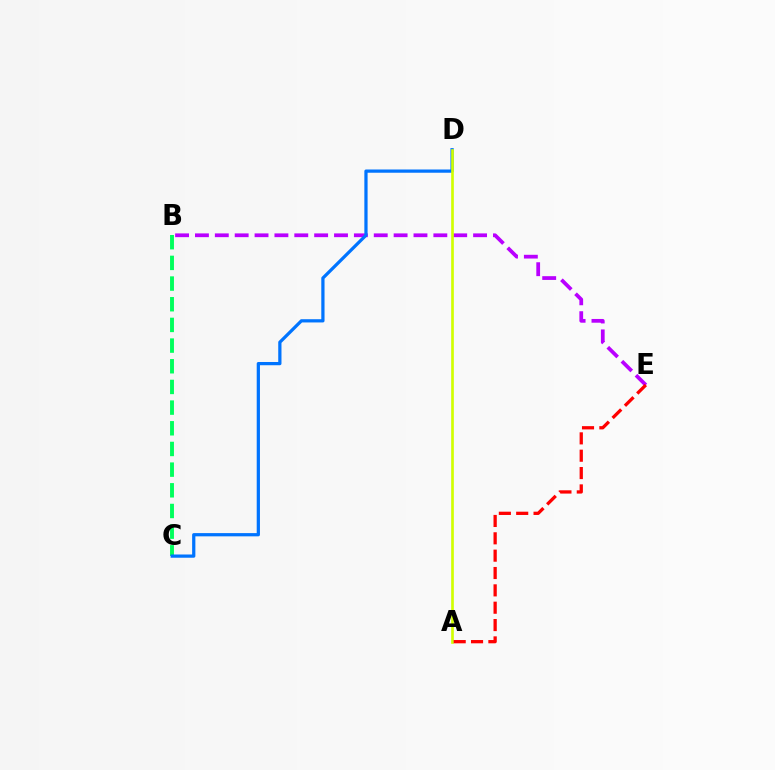{('B', 'E'): [{'color': '#b900ff', 'line_style': 'dashed', 'thickness': 2.7}], ('B', 'C'): [{'color': '#00ff5c', 'line_style': 'dashed', 'thickness': 2.81}], ('C', 'D'): [{'color': '#0074ff', 'line_style': 'solid', 'thickness': 2.33}], ('A', 'D'): [{'color': '#d1ff00', 'line_style': 'solid', 'thickness': 1.91}], ('A', 'E'): [{'color': '#ff0000', 'line_style': 'dashed', 'thickness': 2.36}]}